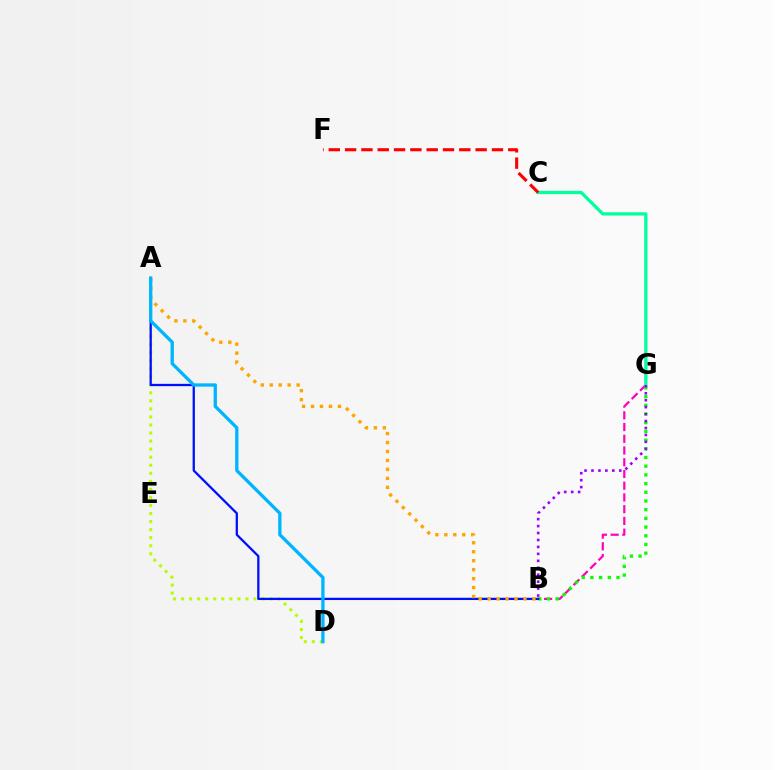{('B', 'G'): [{'color': '#ff00bd', 'line_style': 'dashed', 'thickness': 1.59}, {'color': '#08ff00', 'line_style': 'dotted', 'thickness': 2.36}, {'color': '#9b00ff', 'line_style': 'dotted', 'thickness': 1.89}], ('C', 'G'): [{'color': '#00ff9d', 'line_style': 'solid', 'thickness': 2.36}], ('A', 'D'): [{'color': '#b3ff00', 'line_style': 'dotted', 'thickness': 2.19}, {'color': '#00b5ff', 'line_style': 'solid', 'thickness': 2.38}], ('C', 'F'): [{'color': '#ff0000', 'line_style': 'dashed', 'thickness': 2.22}], ('A', 'B'): [{'color': '#0010ff', 'line_style': 'solid', 'thickness': 1.64}, {'color': '#ffa500', 'line_style': 'dotted', 'thickness': 2.43}]}